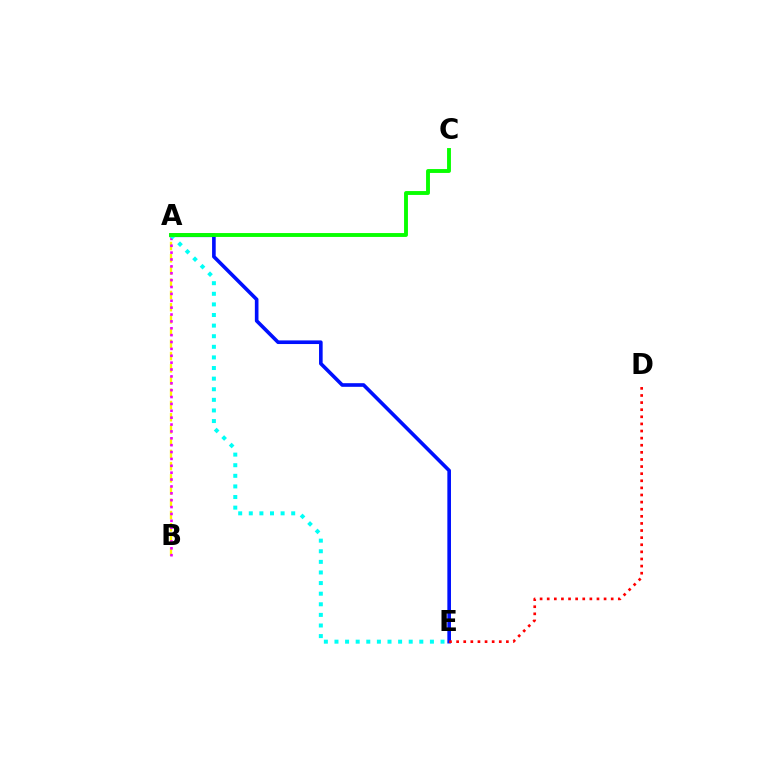{('A', 'B'): [{'color': '#fcf500', 'line_style': 'dashed', 'thickness': 1.66}, {'color': '#ee00ff', 'line_style': 'dotted', 'thickness': 1.87}], ('A', 'E'): [{'color': '#0010ff', 'line_style': 'solid', 'thickness': 2.61}, {'color': '#00fff6', 'line_style': 'dotted', 'thickness': 2.88}], ('D', 'E'): [{'color': '#ff0000', 'line_style': 'dotted', 'thickness': 1.93}], ('A', 'C'): [{'color': '#08ff00', 'line_style': 'solid', 'thickness': 2.79}]}